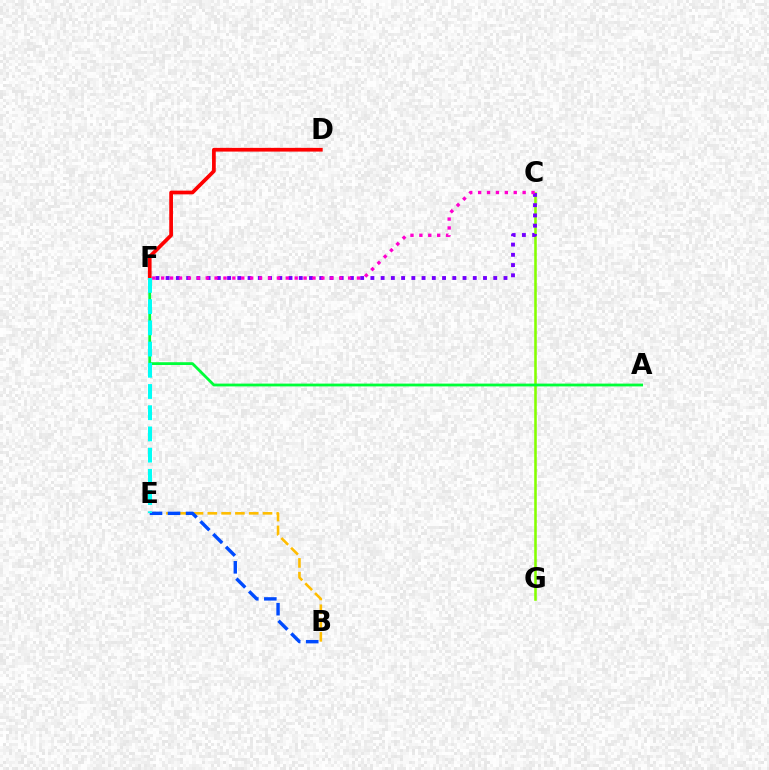{('C', 'G'): [{'color': '#84ff00', 'line_style': 'solid', 'thickness': 1.84}], ('A', 'F'): [{'color': '#00ff39', 'line_style': 'solid', 'thickness': 2.01}], ('B', 'E'): [{'color': '#ffbd00', 'line_style': 'dashed', 'thickness': 1.87}, {'color': '#004bff', 'line_style': 'dashed', 'thickness': 2.45}], ('D', 'F'): [{'color': '#ff0000', 'line_style': 'solid', 'thickness': 2.68}], ('C', 'F'): [{'color': '#7200ff', 'line_style': 'dotted', 'thickness': 2.78}, {'color': '#ff00cf', 'line_style': 'dotted', 'thickness': 2.42}], ('E', 'F'): [{'color': '#00fff6', 'line_style': 'dashed', 'thickness': 2.88}]}